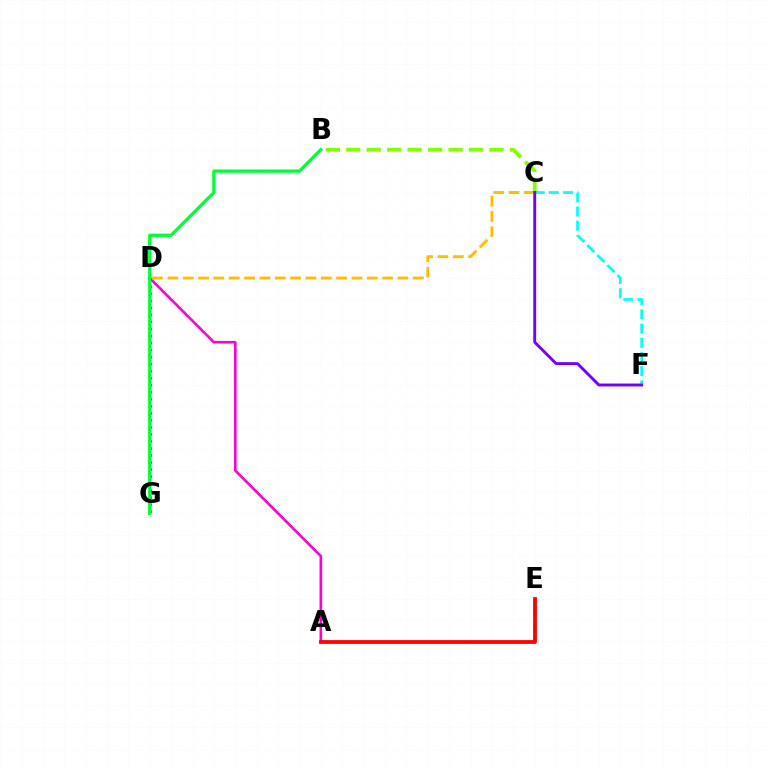{('A', 'D'): [{'color': '#ff00cf', 'line_style': 'solid', 'thickness': 1.9}], ('D', 'G'): [{'color': '#004bff', 'line_style': 'dotted', 'thickness': 1.91}], ('C', 'D'): [{'color': '#ffbd00', 'line_style': 'dashed', 'thickness': 2.08}], ('A', 'E'): [{'color': '#ff0000', 'line_style': 'solid', 'thickness': 2.72}], ('B', 'C'): [{'color': '#84ff00', 'line_style': 'dashed', 'thickness': 2.78}], ('C', 'F'): [{'color': '#00fff6', 'line_style': 'dashed', 'thickness': 1.93}, {'color': '#7200ff', 'line_style': 'solid', 'thickness': 2.09}], ('B', 'G'): [{'color': '#00ff39', 'line_style': 'solid', 'thickness': 2.35}]}